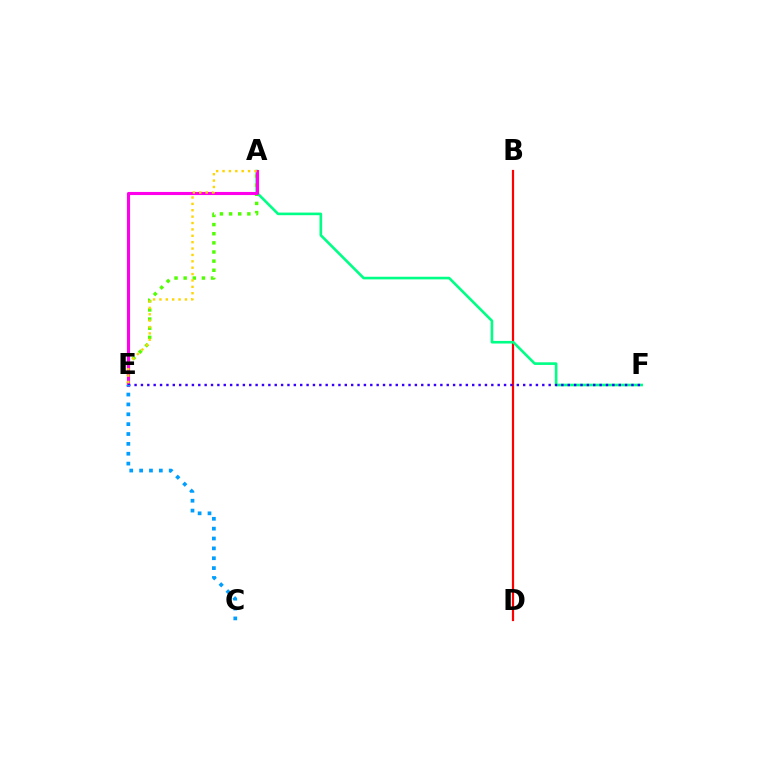{('B', 'D'): [{'color': '#ff0000', 'line_style': 'solid', 'thickness': 1.59}], ('A', 'F'): [{'color': '#00ff86', 'line_style': 'solid', 'thickness': 1.89}], ('A', 'E'): [{'color': '#4fff00', 'line_style': 'dotted', 'thickness': 2.48}, {'color': '#ff00ed', 'line_style': 'solid', 'thickness': 2.23}, {'color': '#ffd500', 'line_style': 'dotted', 'thickness': 1.73}], ('E', 'F'): [{'color': '#3700ff', 'line_style': 'dotted', 'thickness': 1.73}], ('C', 'E'): [{'color': '#009eff', 'line_style': 'dotted', 'thickness': 2.68}]}